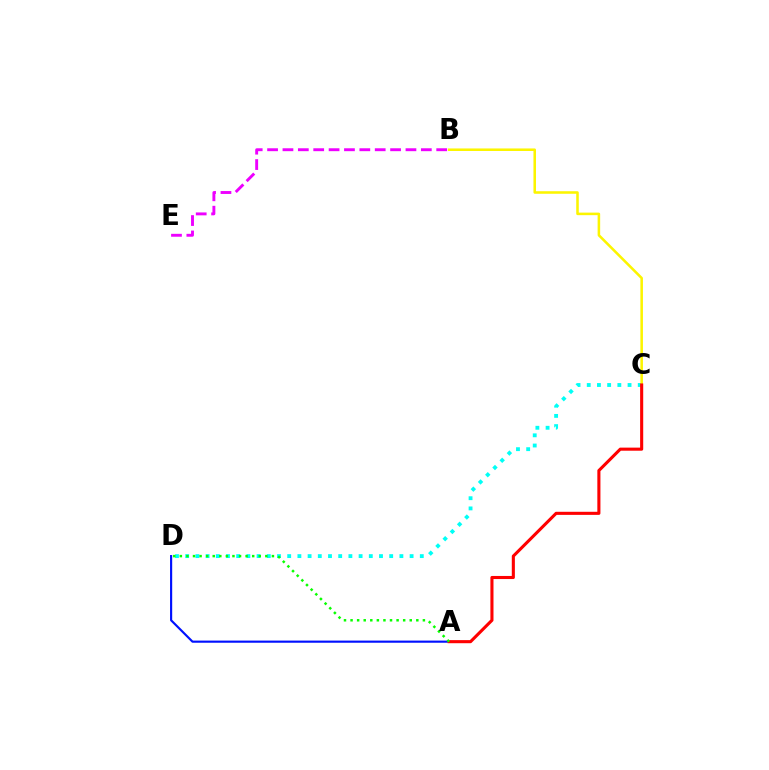{('C', 'D'): [{'color': '#00fff6', 'line_style': 'dotted', 'thickness': 2.77}], ('A', 'D'): [{'color': '#0010ff', 'line_style': 'solid', 'thickness': 1.55}, {'color': '#08ff00', 'line_style': 'dotted', 'thickness': 1.79}], ('B', 'E'): [{'color': '#ee00ff', 'line_style': 'dashed', 'thickness': 2.09}], ('B', 'C'): [{'color': '#fcf500', 'line_style': 'solid', 'thickness': 1.84}], ('A', 'C'): [{'color': '#ff0000', 'line_style': 'solid', 'thickness': 2.22}]}